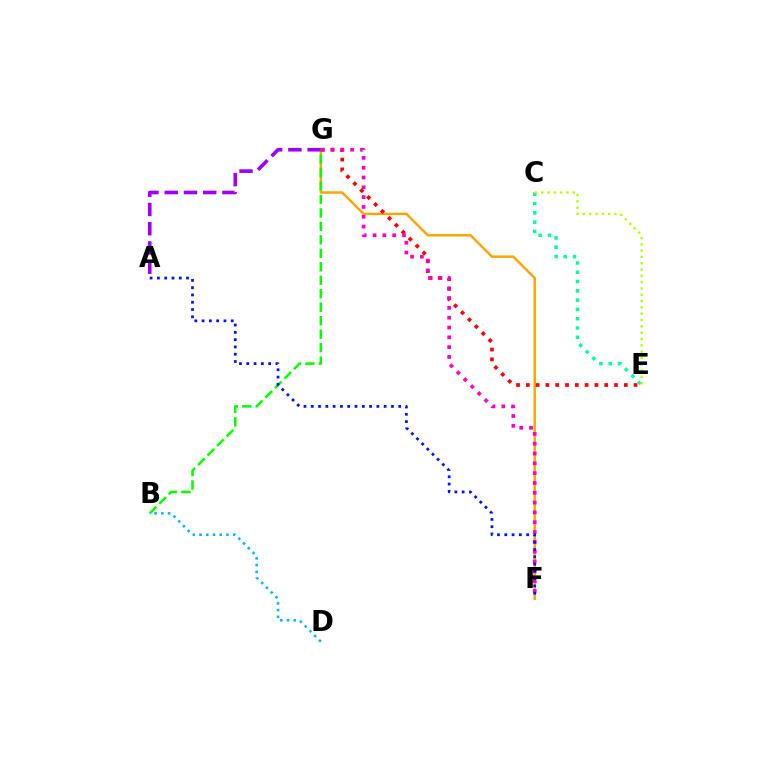{('F', 'G'): [{'color': '#ffa500', 'line_style': 'solid', 'thickness': 1.78}, {'color': '#ff00bd', 'line_style': 'dotted', 'thickness': 2.67}], ('A', 'G'): [{'color': '#9b00ff', 'line_style': 'dashed', 'thickness': 2.61}], ('E', 'G'): [{'color': '#ff0000', 'line_style': 'dotted', 'thickness': 2.66}], ('B', 'G'): [{'color': '#08ff00', 'line_style': 'dashed', 'thickness': 1.83}], ('C', 'E'): [{'color': '#00ff9d', 'line_style': 'dotted', 'thickness': 2.52}, {'color': '#b3ff00', 'line_style': 'dotted', 'thickness': 1.71}], ('B', 'D'): [{'color': '#00b5ff', 'line_style': 'dotted', 'thickness': 1.83}], ('A', 'F'): [{'color': '#0010ff', 'line_style': 'dotted', 'thickness': 1.98}]}